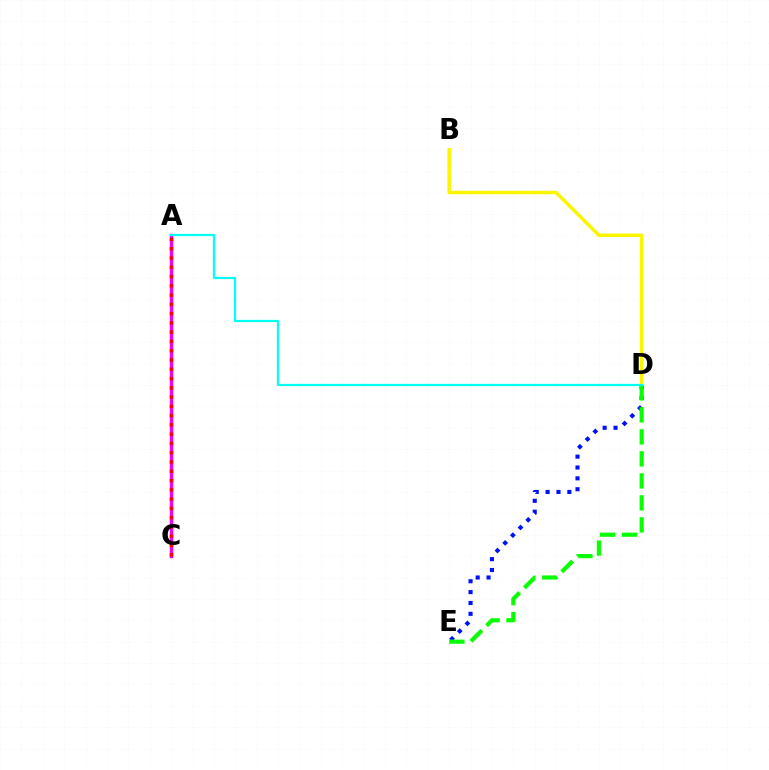{('A', 'C'): [{'color': '#ee00ff', 'line_style': 'solid', 'thickness': 2.46}, {'color': '#ff0000', 'line_style': 'dotted', 'thickness': 2.52}], ('D', 'E'): [{'color': '#0010ff', 'line_style': 'dotted', 'thickness': 2.95}, {'color': '#08ff00', 'line_style': 'dashed', 'thickness': 2.99}], ('B', 'D'): [{'color': '#fcf500', 'line_style': 'solid', 'thickness': 2.5}], ('A', 'D'): [{'color': '#00fff6', 'line_style': 'solid', 'thickness': 1.6}]}